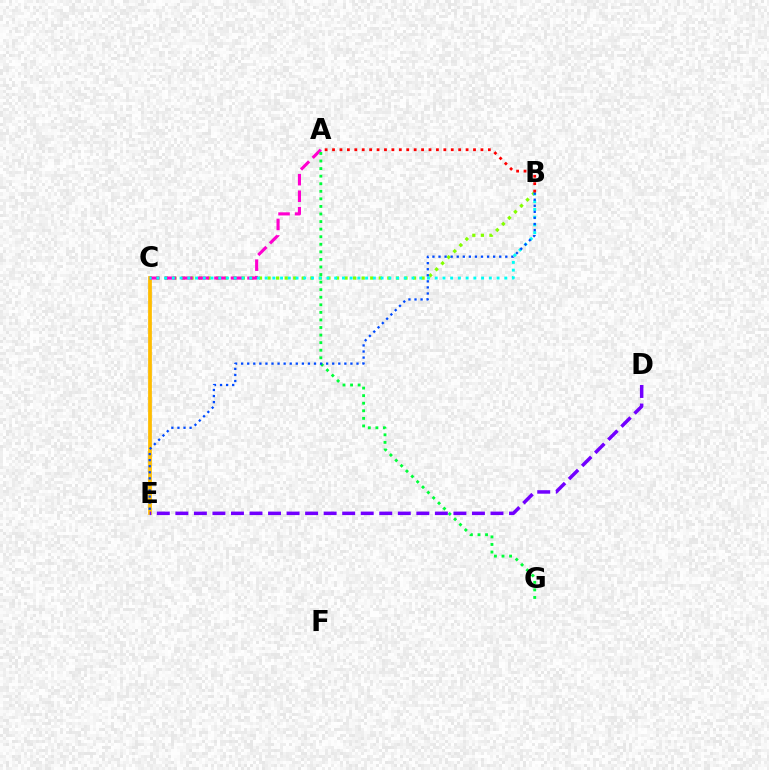{('C', 'E'): [{'color': '#ffbd00', 'line_style': 'solid', 'thickness': 2.69}], ('B', 'C'): [{'color': '#84ff00', 'line_style': 'dotted', 'thickness': 2.32}, {'color': '#00fff6', 'line_style': 'dotted', 'thickness': 2.1}], ('A', 'C'): [{'color': '#ff00cf', 'line_style': 'dashed', 'thickness': 2.25}], ('A', 'G'): [{'color': '#00ff39', 'line_style': 'dotted', 'thickness': 2.06}], ('D', 'E'): [{'color': '#7200ff', 'line_style': 'dashed', 'thickness': 2.52}], ('B', 'E'): [{'color': '#004bff', 'line_style': 'dotted', 'thickness': 1.65}], ('A', 'B'): [{'color': '#ff0000', 'line_style': 'dotted', 'thickness': 2.02}]}